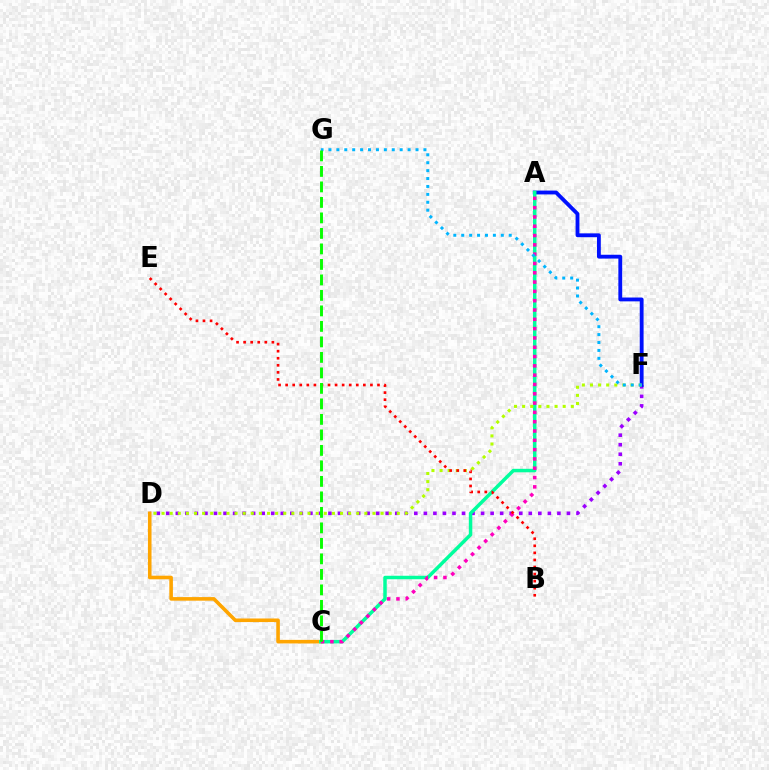{('D', 'F'): [{'color': '#9b00ff', 'line_style': 'dotted', 'thickness': 2.59}, {'color': '#b3ff00', 'line_style': 'dotted', 'thickness': 2.2}], ('C', 'D'): [{'color': '#ffa500', 'line_style': 'solid', 'thickness': 2.58}], ('A', 'F'): [{'color': '#0010ff', 'line_style': 'solid', 'thickness': 2.76}], ('A', 'C'): [{'color': '#00ff9d', 'line_style': 'solid', 'thickness': 2.51}, {'color': '#ff00bd', 'line_style': 'dotted', 'thickness': 2.53}], ('F', 'G'): [{'color': '#00b5ff', 'line_style': 'dotted', 'thickness': 2.15}], ('B', 'E'): [{'color': '#ff0000', 'line_style': 'dotted', 'thickness': 1.92}], ('C', 'G'): [{'color': '#08ff00', 'line_style': 'dashed', 'thickness': 2.11}]}